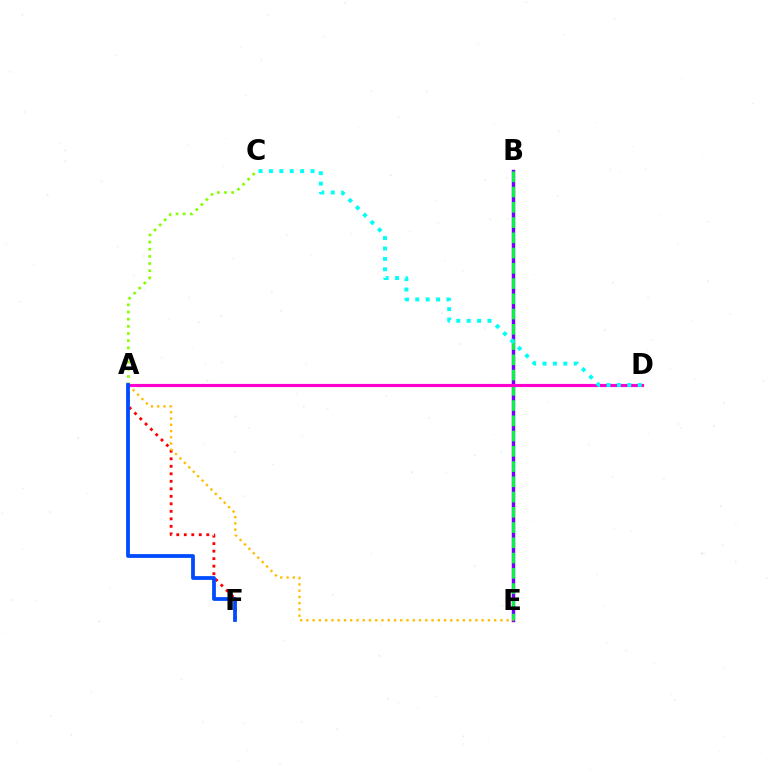{('A', 'C'): [{'color': '#84ff00', 'line_style': 'dotted', 'thickness': 1.95}], ('B', 'E'): [{'color': '#7200ff', 'line_style': 'solid', 'thickness': 2.48}, {'color': '#00ff39', 'line_style': 'dashed', 'thickness': 2.07}], ('A', 'F'): [{'color': '#ff0000', 'line_style': 'dotted', 'thickness': 2.04}, {'color': '#004bff', 'line_style': 'solid', 'thickness': 2.72}], ('A', 'E'): [{'color': '#ffbd00', 'line_style': 'dotted', 'thickness': 1.7}], ('A', 'D'): [{'color': '#ff00cf', 'line_style': 'solid', 'thickness': 2.27}], ('C', 'D'): [{'color': '#00fff6', 'line_style': 'dotted', 'thickness': 2.83}]}